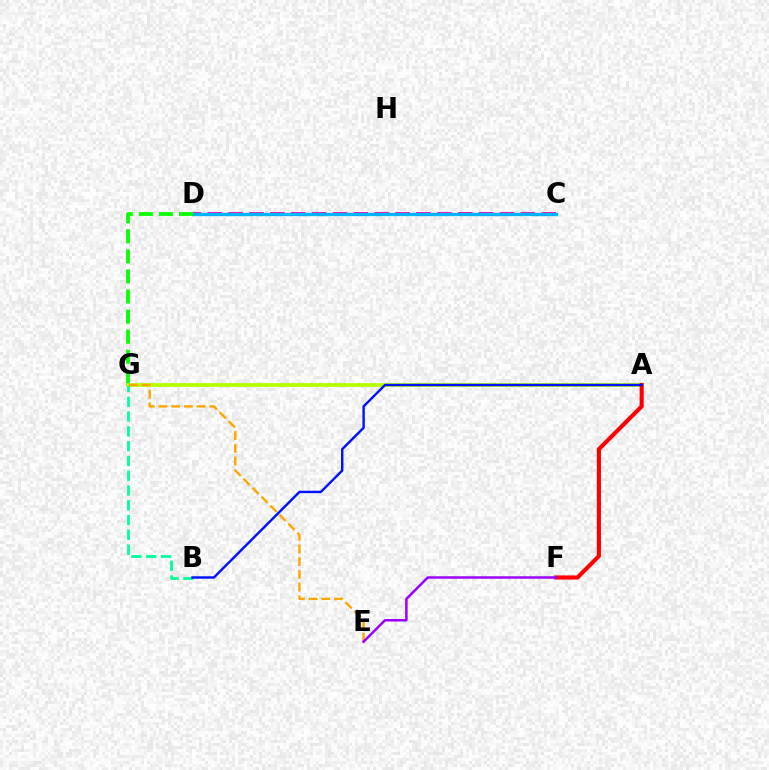{('C', 'D'): [{'color': '#ff00bd', 'line_style': 'dashed', 'thickness': 2.84}, {'color': '#00b5ff', 'line_style': 'solid', 'thickness': 2.39}], ('D', 'G'): [{'color': '#08ff00', 'line_style': 'dashed', 'thickness': 2.73}], ('A', 'G'): [{'color': '#b3ff00', 'line_style': 'solid', 'thickness': 2.73}], ('B', 'G'): [{'color': '#00ff9d', 'line_style': 'dashed', 'thickness': 2.01}], ('E', 'G'): [{'color': '#ffa500', 'line_style': 'dashed', 'thickness': 1.73}], ('A', 'F'): [{'color': '#ff0000', 'line_style': 'solid', 'thickness': 2.97}], ('E', 'F'): [{'color': '#9b00ff', 'line_style': 'solid', 'thickness': 1.79}], ('A', 'B'): [{'color': '#0010ff', 'line_style': 'solid', 'thickness': 1.74}]}